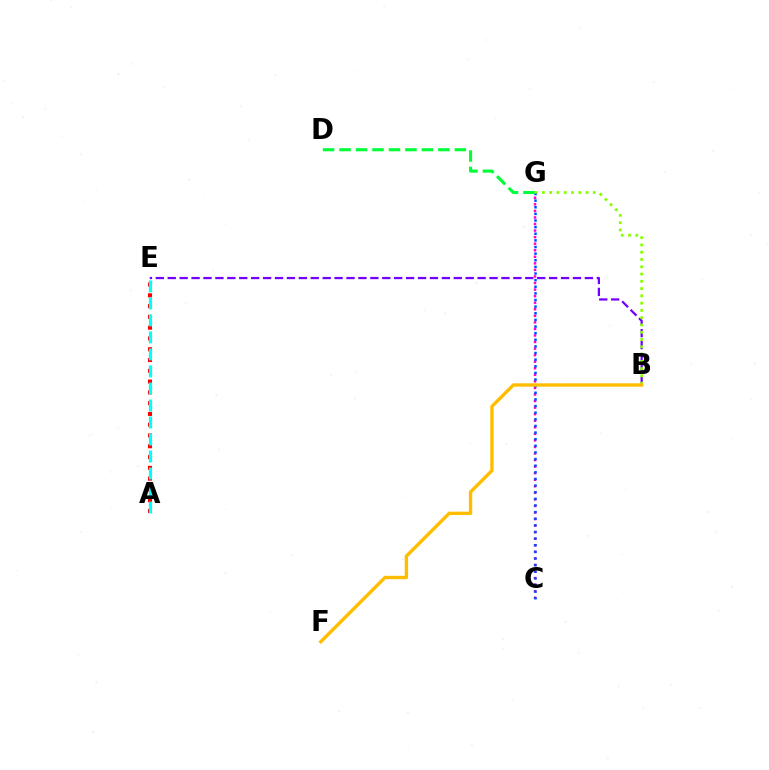{('C', 'G'): [{'color': '#ff00cf', 'line_style': 'dotted', 'thickness': 1.78}, {'color': '#004bff', 'line_style': 'dotted', 'thickness': 1.8}], ('B', 'E'): [{'color': '#7200ff', 'line_style': 'dashed', 'thickness': 1.62}], ('B', 'G'): [{'color': '#84ff00', 'line_style': 'dotted', 'thickness': 1.98}], ('B', 'F'): [{'color': '#ffbd00', 'line_style': 'solid', 'thickness': 2.43}], ('A', 'E'): [{'color': '#ff0000', 'line_style': 'dotted', 'thickness': 2.93}, {'color': '#00fff6', 'line_style': 'dashed', 'thickness': 2.31}], ('D', 'G'): [{'color': '#00ff39', 'line_style': 'dashed', 'thickness': 2.24}]}